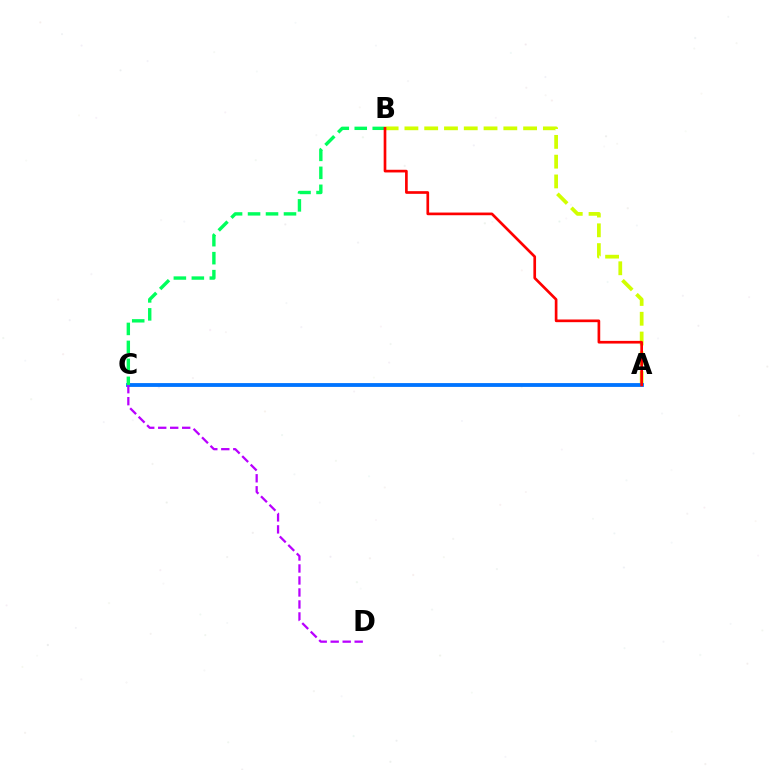{('A', 'B'): [{'color': '#d1ff00', 'line_style': 'dashed', 'thickness': 2.69}, {'color': '#ff0000', 'line_style': 'solid', 'thickness': 1.93}], ('A', 'C'): [{'color': '#0074ff', 'line_style': 'solid', 'thickness': 2.75}], ('C', 'D'): [{'color': '#b900ff', 'line_style': 'dashed', 'thickness': 1.63}], ('B', 'C'): [{'color': '#00ff5c', 'line_style': 'dashed', 'thickness': 2.44}]}